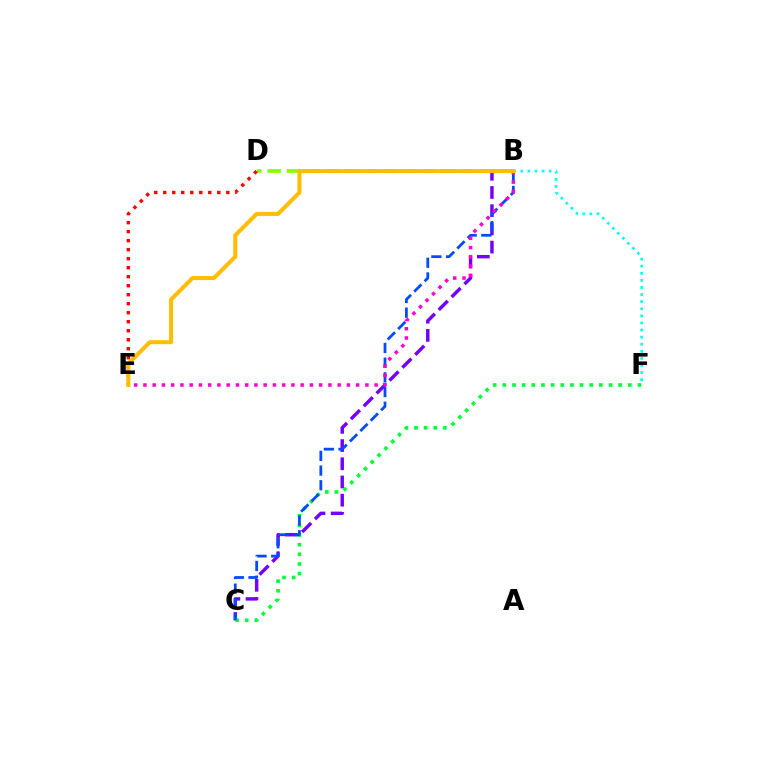{('B', 'C'): [{'color': '#7200ff', 'line_style': 'dashed', 'thickness': 2.47}, {'color': '#004bff', 'line_style': 'dashed', 'thickness': 2.0}], ('C', 'F'): [{'color': '#00ff39', 'line_style': 'dotted', 'thickness': 2.62}], ('B', 'D'): [{'color': '#84ff00', 'line_style': 'dashed', 'thickness': 2.63}], ('D', 'E'): [{'color': '#ff0000', 'line_style': 'dotted', 'thickness': 2.45}], ('B', 'F'): [{'color': '#00fff6', 'line_style': 'dotted', 'thickness': 1.93}], ('B', 'E'): [{'color': '#ff00cf', 'line_style': 'dotted', 'thickness': 2.51}, {'color': '#ffbd00', 'line_style': 'solid', 'thickness': 2.89}]}